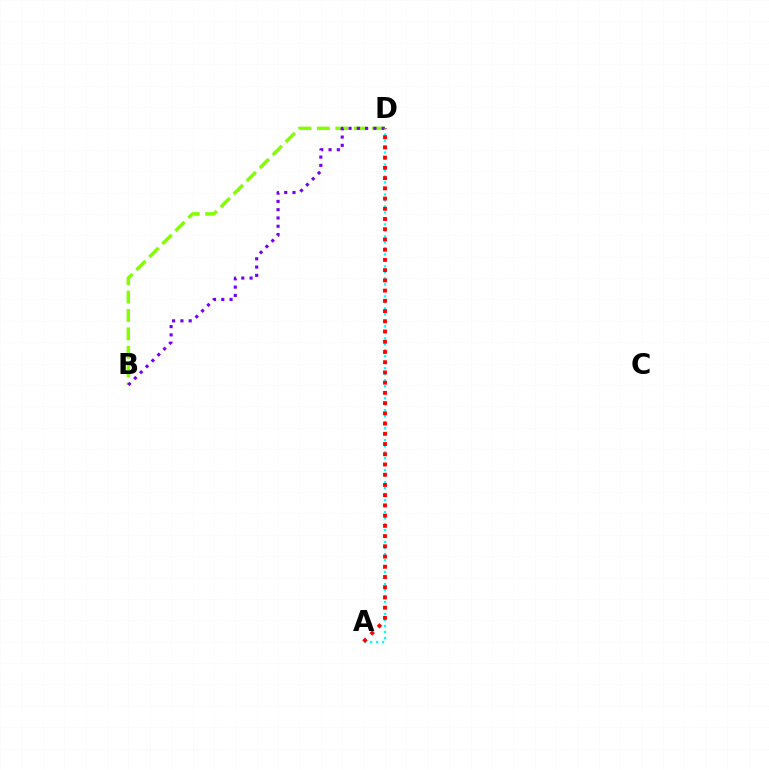{('B', 'D'): [{'color': '#84ff00', 'line_style': 'dashed', 'thickness': 2.5}, {'color': '#7200ff', 'line_style': 'dotted', 'thickness': 2.25}], ('A', 'D'): [{'color': '#00fff6', 'line_style': 'dotted', 'thickness': 1.63}, {'color': '#ff0000', 'line_style': 'dotted', 'thickness': 2.78}]}